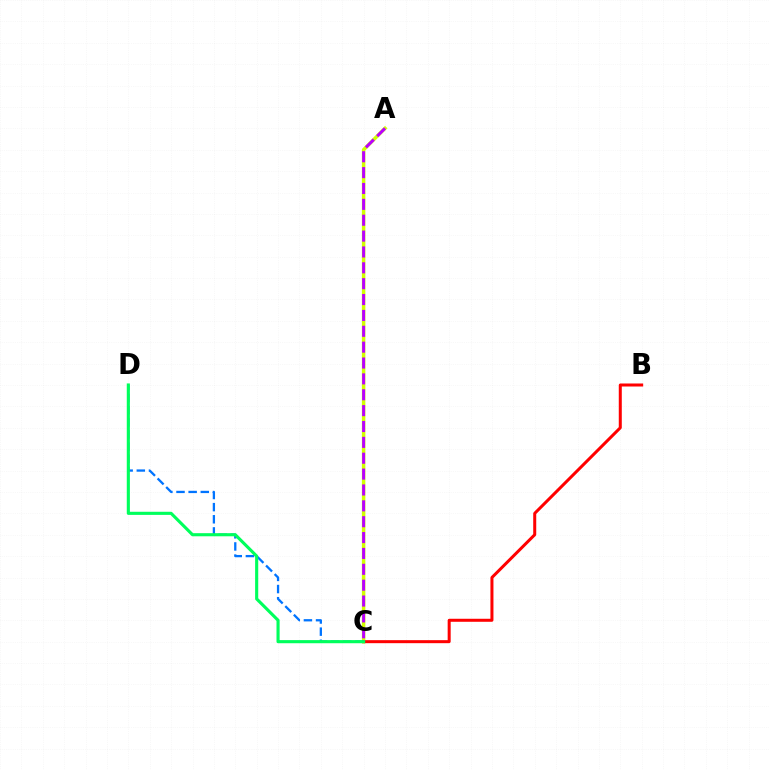{('A', 'C'): [{'color': '#d1ff00', 'line_style': 'solid', 'thickness': 2.51}, {'color': '#b900ff', 'line_style': 'dashed', 'thickness': 2.16}], ('B', 'C'): [{'color': '#ff0000', 'line_style': 'solid', 'thickness': 2.17}], ('C', 'D'): [{'color': '#0074ff', 'line_style': 'dashed', 'thickness': 1.65}, {'color': '#00ff5c', 'line_style': 'solid', 'thickness': 2.25}]}